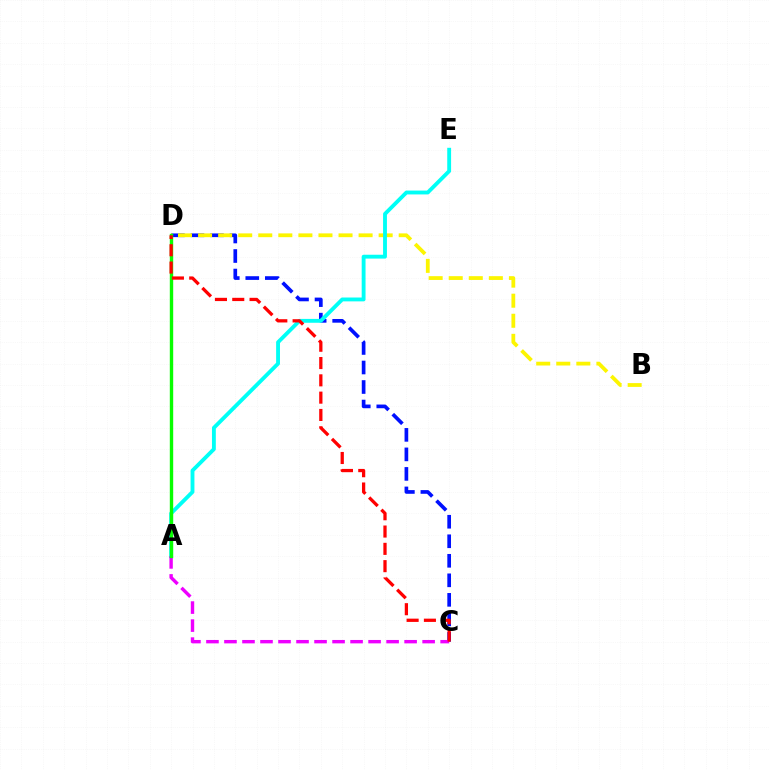{('C', 'D'): [{'color': '#0010ff', 'line_style': 'dashed', 'thickness': 2.65}, {'color': '#ff0000', 'line_style': 'dashed', 'thickness': 2.35}], ('B', 'D'): [{'color': '#fcf500', 'line_style': 'dashed', 'thickness': 2.73}], ('A', 'E'): [{'color': '#00fff6', 'line_style': 'solid', 'thickness': 2.78}], ('A', 'C'): [{'color': '#ee00ff', 'line_style': 'dashed', 'thickness': 2.45}], ('A', 'D'): [{'color': '#08ff00', 'line_style': 'solid', 'thickness': 2.44}]}